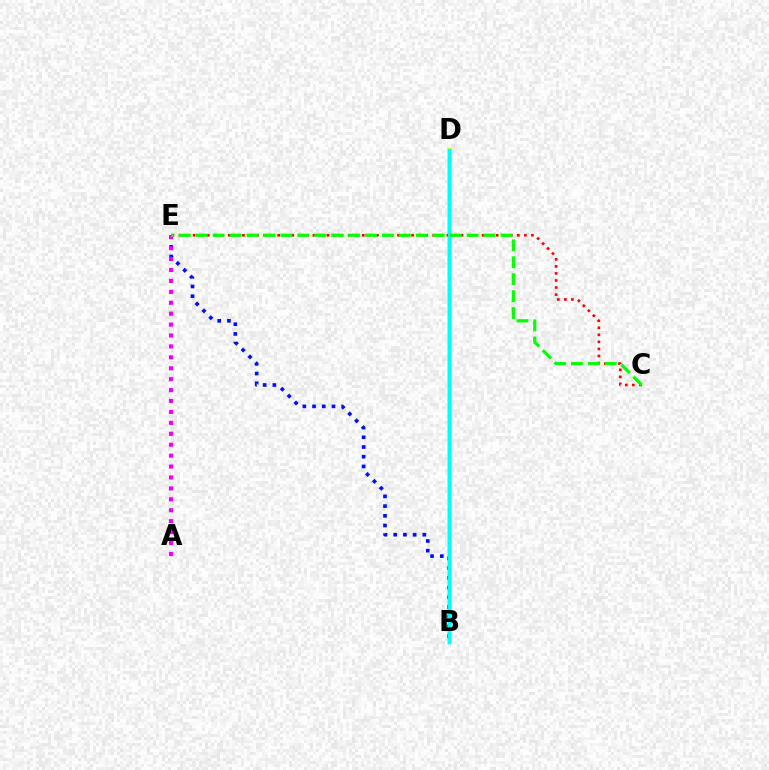{('B', 'D'): [{'color': '#fcf500', 'line_style': 'solid', 'thickness': 2.6}, {'color': '#00fff6', 'line_style': 'solid', 'thickness': 2.51}], ('C', 'E'): [{'color': '#ff0000', 'line_style': 'dotted', 'thickness': 1.92}, {'color': '#08ff00', 'line_style': 'dashed', 'thickness': 2.3}], ('B', 'E'): [{'color': '#0010ff', 'line_style': 'dotted', 'thickness': 2.64}], ('A', 'E'): [{'color': '#ee00ff', 'line_style': 'dotted', 'thickness': 2.97}]}